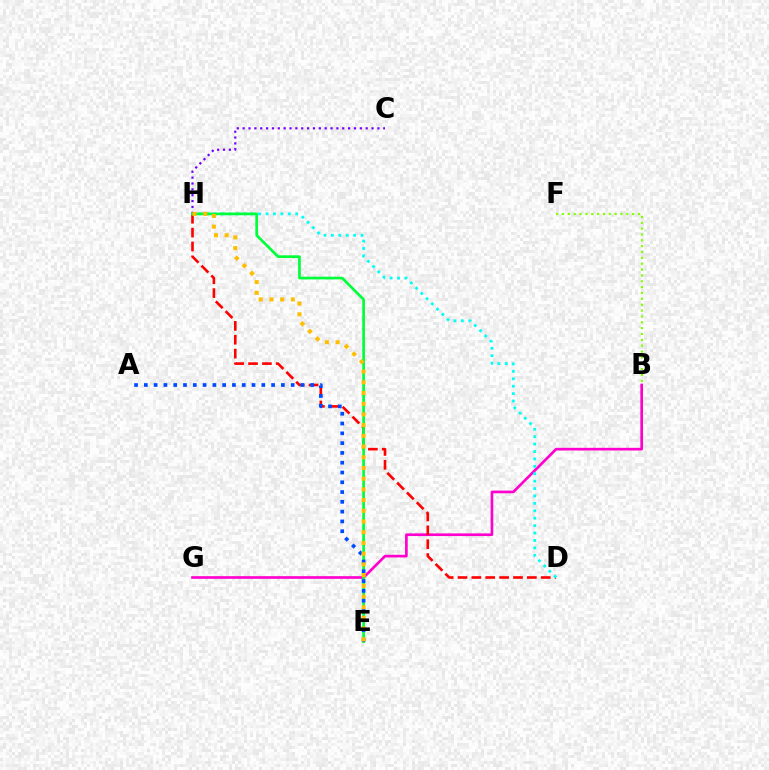{('B', 'G'): [{'color': '#ff00cf', 'line_style': 'solid', 'thickness': 1.92}], ('C', 'H'): [{'color': '#7200ff', 'line_style': 'dotted', 'thickness': 1.59}], ('D', 'H'): [{'color': '#ff0000', 'line_style': 'dashed', 'thickness': 1.88}, {'color': '#00fff6', 'line_style': 'dotted', 'thickness': 2.01}], ('B', 'F'): [{'color': '#84ff00', 'line_style': 'dotted', 'thickness': 1.59}], ('E', 'H'): [{'color': '#00ff39', 'line_style': 'solid', 'thickness': 1.94}, {'color': '#ffbd00', 'line_style': 'dotted', 'thickness': 2.91}], ('A', 'E'): [{'color': '#004bff', 'line_style': 'dotted', 'thickness': 2.66}]}